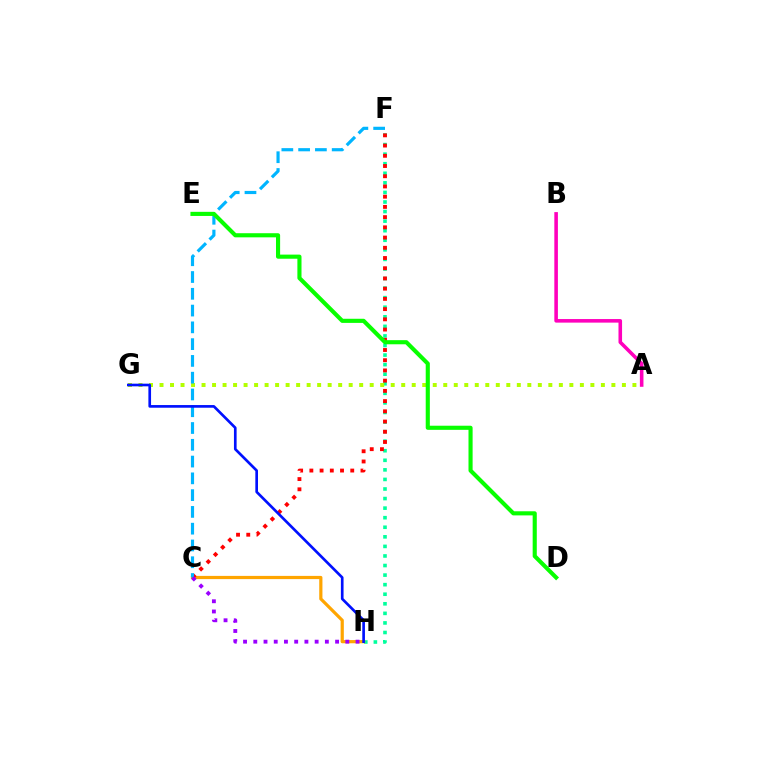{('F', 'H'): [{'color': '#00ff9d', 'line_style': 'dotted', 'thickness': 2.6}], ('A', 'B'): [{'color': '#ff00bd', 'line_style': 'solid', 'thickness': 2.57}], ('C', 'H'): [{'color': '#ffa500', 'line_style': 'solid', 'thickness': 2.31}, {'color': '#9b00ff', 'line_style': 'dotted', 'thickness': 2.78}], ('C', 'F'): [{'color': '#ff0000', 'line_style': 'dotted', 'thickness': 2.78}, {'color': '#00b5ff', 'line_style': 'dashed', 'thickness': 2.28}], ('A', 'G'): [{'color': '#b3ff00', 'line_style': 'dotted', 'thickness': 2.86}], ('G', 'H'): [{'color': '#0010ff', 'line_style': 'solid', 'thickness': 1.92}], ('D', 'E'): [{'color': '#08ff00', 'line_style': 'solid', 'thickness': 2.96}]}